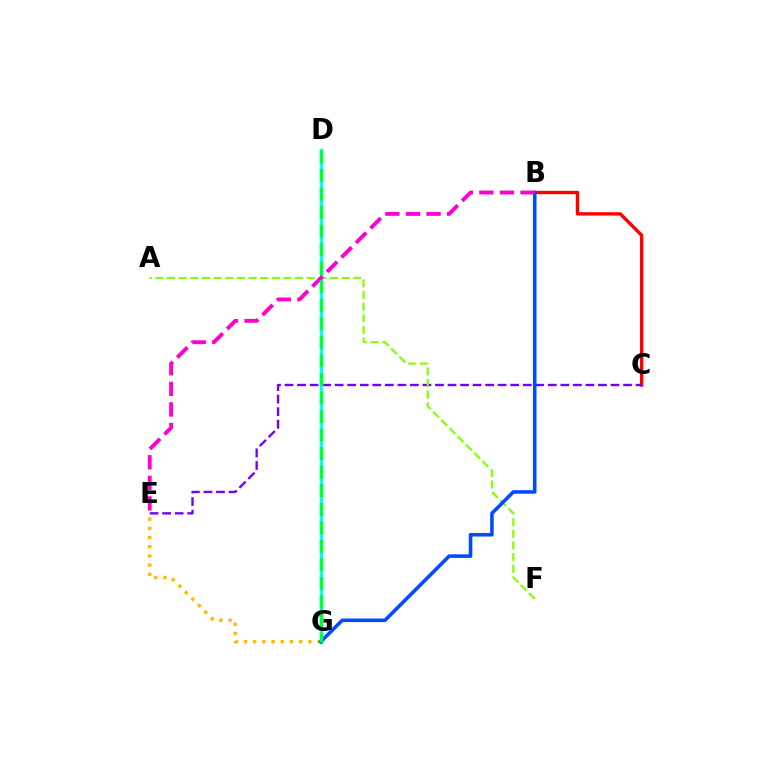{('E', 'G'): [{'color': '#ffbd00', 'line_style': 'dotted', 'thickness': 2.5}], ('B', 'C'): [{'color': '#ff0000', 'line_style': 'solid', 'thickness': 2.44}], ('C', 'E'): [{'color': '#7200ff', 'line_style': 'dashed', 'thickness': 1.7}], ('D', 'G'): [{'color': '#00fff6', 'line_style': 'solid', 'thickness': 2.45}, {'color': '#00ff39', 'line_style': 'dashed', 'thickness': 2.52}], ('A', 'F'): [{'color': '#84ff00', 'line_style': 'dashed', 'thickness': 1.58}], ('B', 'G'): [{'color': '#004bff', 'line_style': 'solid', 'thickness': 2.56}], ('B', 'E'): [{'color': '#ff00cf', 'line_style': 'dashed', 'thickness': 2.79}]}